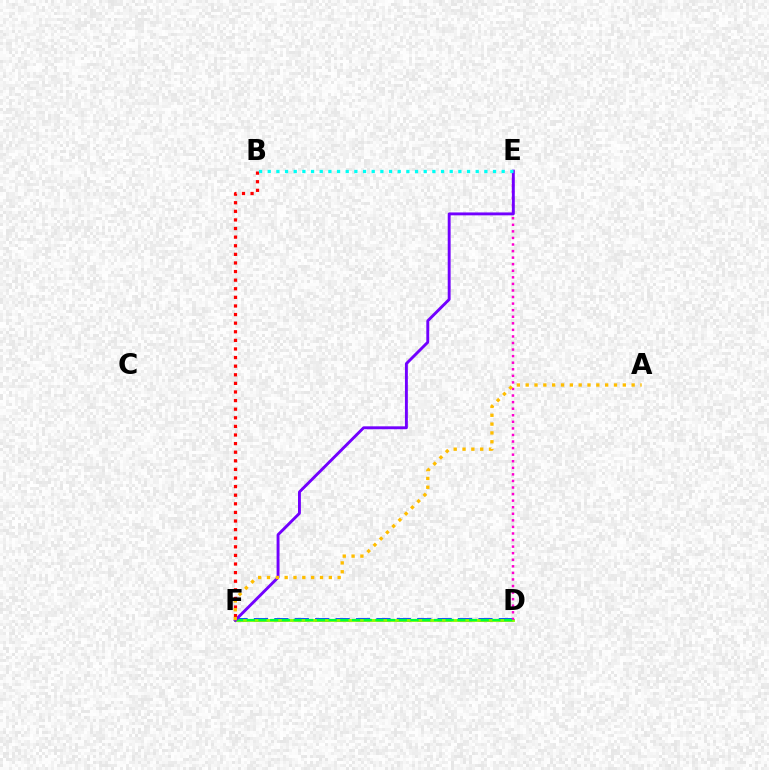{('D', 'F'): [{'color': '#004bff', 'line_style': 'dashed', 'thickness': 2.77}, {'color': '#84ff00', 'line_style': 'solid', 'thickness': 2.05}, {'color': '#00ff39', 'line_style': 'dashed', 'thickness': 1.59}], ('D', 'E'): [{'color': '#ff00cf', 'line_style': 'dotted', 'thickness': 1.78}], ('E', 'F'): [{'color': '#7200ff', 'line_style': 'solid', 'thickness': 2.09}], ('B', 'F'): [{'color': '#ff0000', 'line_style': 'dotted', 'thickness': 2.34}], ('B', 'E'): [{'color': '#00fff6', 'line_style': 'dotted', 'thickness': 2.35}], ('A', 'F'): [{'color': '#ffbd00', 'line_style': 'dotted', 'thickness': 2.4}]}